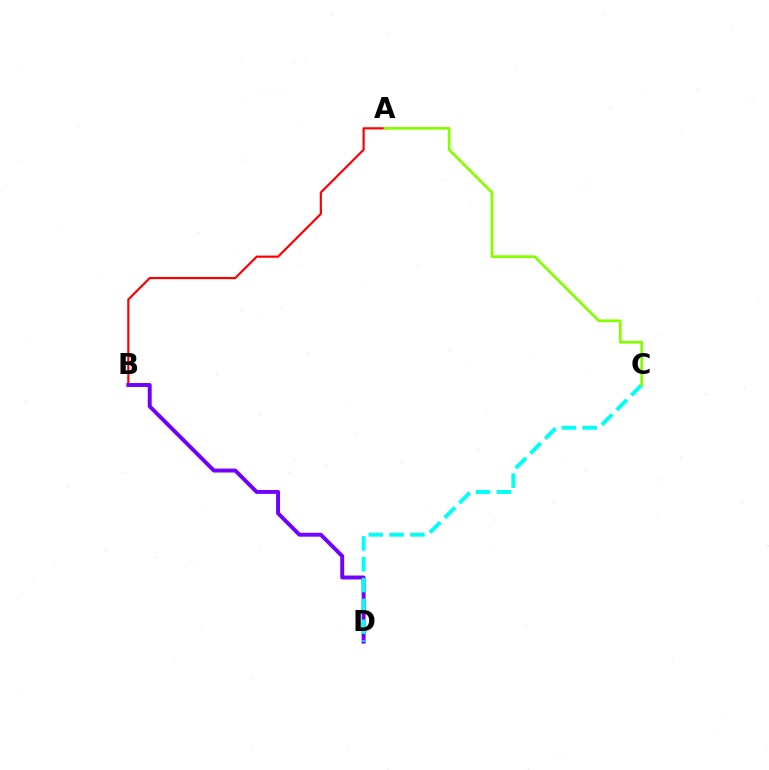{('A', 'B'): [{'color': '#ff0000', 'line_style': 'solid', 'thickness': 1.57}], ('B', 'D'): [{'color': '#7200ff', 'line_style': 'solid', 'thickness': 2.83}], ('C', 'D'): [{'color': '#00fff6', 'line_style': 'dashed', 'thickness': 2.83}], ('A', 'C'): [{'color': '#84ff00', 'line_style': 'solid', 'thickness': 1.99}]}